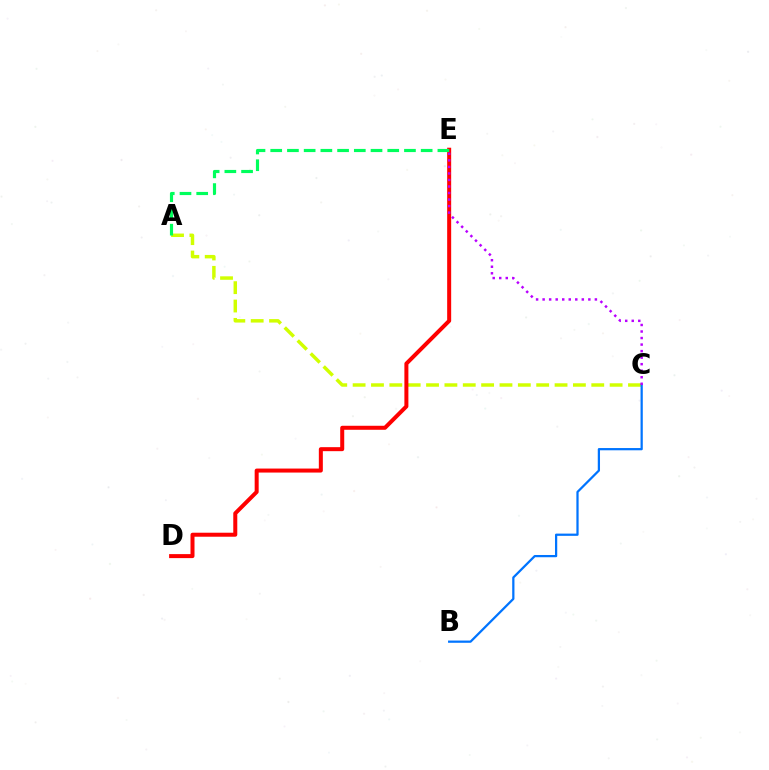{('A', 'C'): [{'color': '#d1ff00', 'line_style': 'dashed', 'thickness': 2.49}], ('D', 'E'): [{'color': '#ff0000', 'line_style': 'solid', 'thickness': 2.88}], ('B', 'C'): [{'color': '#0074ff', 'line_style': 'solid', 'thickness': 1.61}], ('C', 'E'): [{'color': '#b900ff', 'line_style': 'dotted', 'thickness': 1.77}], ('A', 'E'): [{'color': '#00ff5c', 'line_style': 'dashed', 'thickness': 2.27}]}